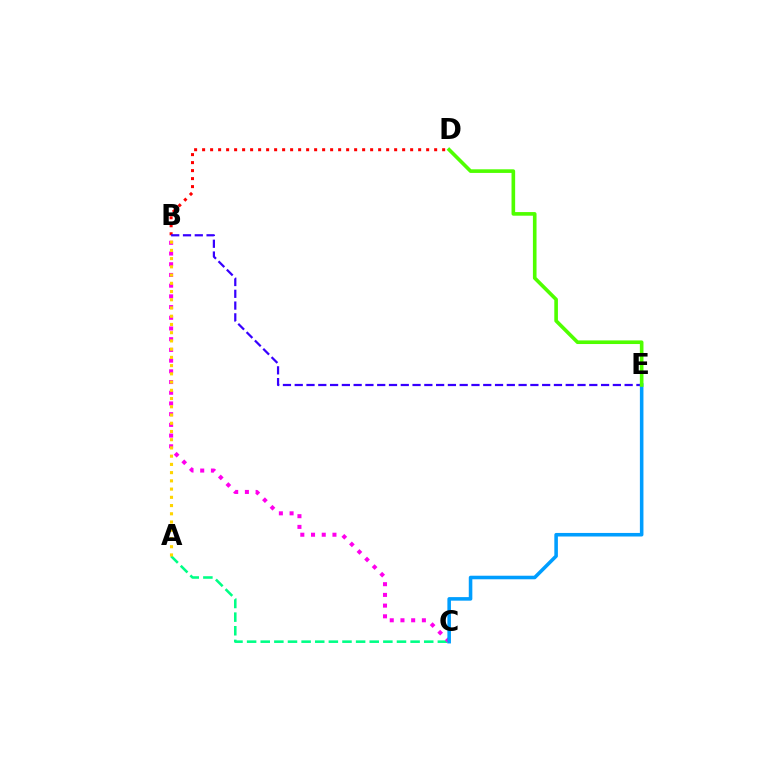{('A', 'C'): [{'color': '#00ff86', 'line_style': 'dashed', 'thickness': 1.85}], ('B', 'D'): [{'color': '#ff0000', 'line_style': 'dotted', 'thickness': 2.17}], ('B', 'E'): [{'color': '#3700ff', 'line_style': 'dashed', 'thickness': 1.6}], ('B', 'C'): [{'color': '#ff00ed', 'line_style': 'dotted', 'thickness': 2.91}], ('A', 'B'): [{'color': '#ffd500', 'line_style': 'dotted', 'thickness': 2.24}], ('C', 'E'): [{'color': '#009eff', 'line_style': 'solid', 'thickness': 2.56}], ('D', 'E'): [{'color': '#4fff00', 'line_style': 'solid', 'thickness': 2.61}]}